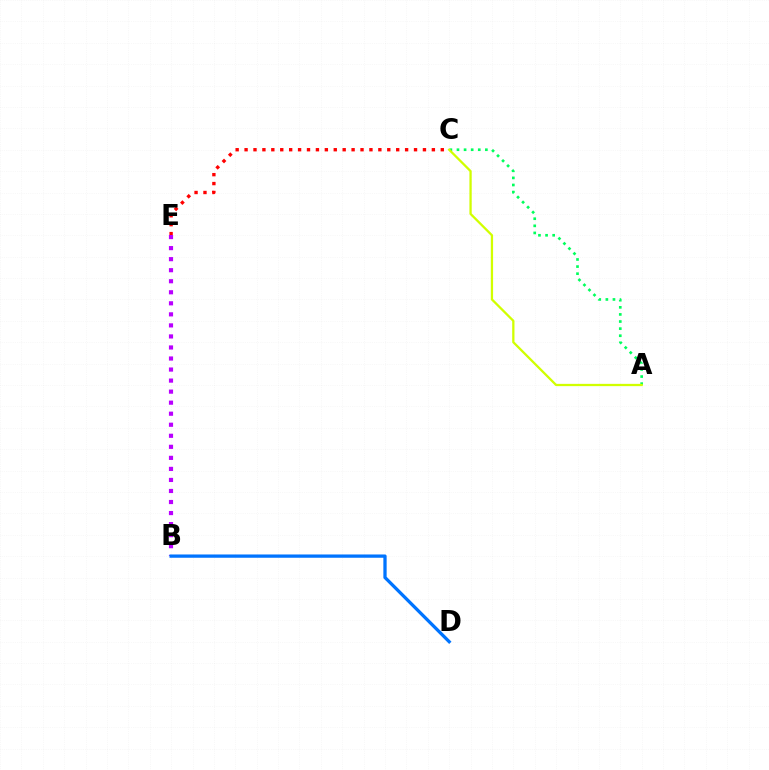{('C', 'E'): [{'color': '#ff0000', 'line_style': 'dotted', 'thickness': 2.42}], ('A', 'C'): [{'color': '#00ff5c', 'line_style': 'dotted', 'thickness': 1.93}, {'color': '#d1ff00', 'line_style': 'solid', 'thickness': 1.64}], ('B', 'E'): [{'color': '#b900ff', 'line_style': 'dotted', 'thickness': 3.0}], ('B', 'D'): [{'color': '#0074ff', 'line_style': 'solid', 'thickness': 2.36}]}